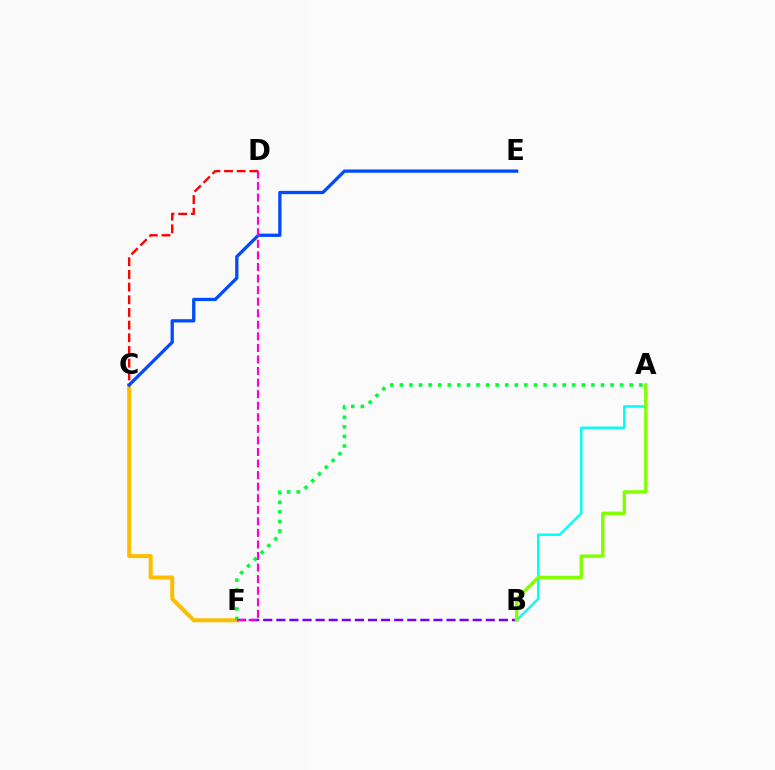{('C', 'D'): [{'color': '#ff0000', 'line_style': 'dashed', 'thickness': 1.72}], ('C', 'F'): [{'color': '#ffbd00', 'line_style': 'solid', 'thickness': 2.88}], ('B', 'F'): [{'color': '#7200ff', 'line_style': 'dashed', 'thickness': 1.78}], ('A', 'F'): [{'color': '#00ff39', 'line_style': 'dotted', 'thickness': 2.6}], ('A', 'B'): [{'color': '#00fff6', 'line_style': 'solid', 'thickness': 1.74}, {'color': '#84ff00', 'line_style': 'solid', 'thickness': 2.47}], ('C', 'E'): [{'color': '#004bff', 'line_style': 'solid', 'thickness': 2.36}], ('D', 'F'): [{'color': '#ff00cf', 'line_style': 'dashed', 'thickness': 1.57}]}